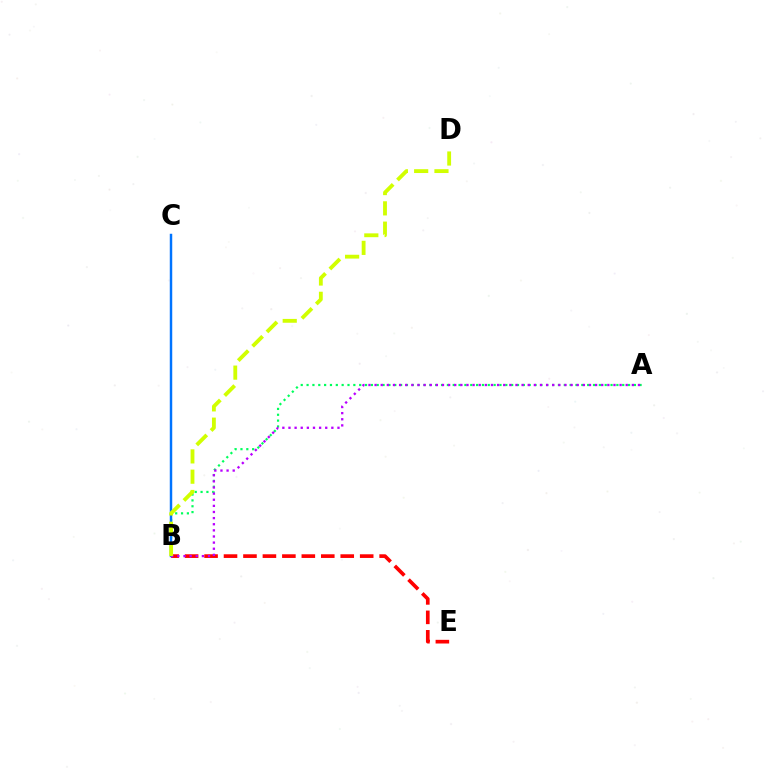{('A', 'B'): [{'color': '#00ff5c', 'line_style': 'dotted', 'thickness': 1.59}, {'color': '#b900ff', 'line_style': 'dotted', 'thickness': 1.66}], ('B', 'E'): [{'color': '#ff0000', 'line_style': 'dashed', 'thickness': 2.64}], ('B', 'C'): [{'color': '#0074ff', 'line_style': 'solid', 'thickness': 1.77}], ('B', 'D'): [{'color': '#d1ff00', 'line_style': 'dashed', 'thickness': 2.76}]}